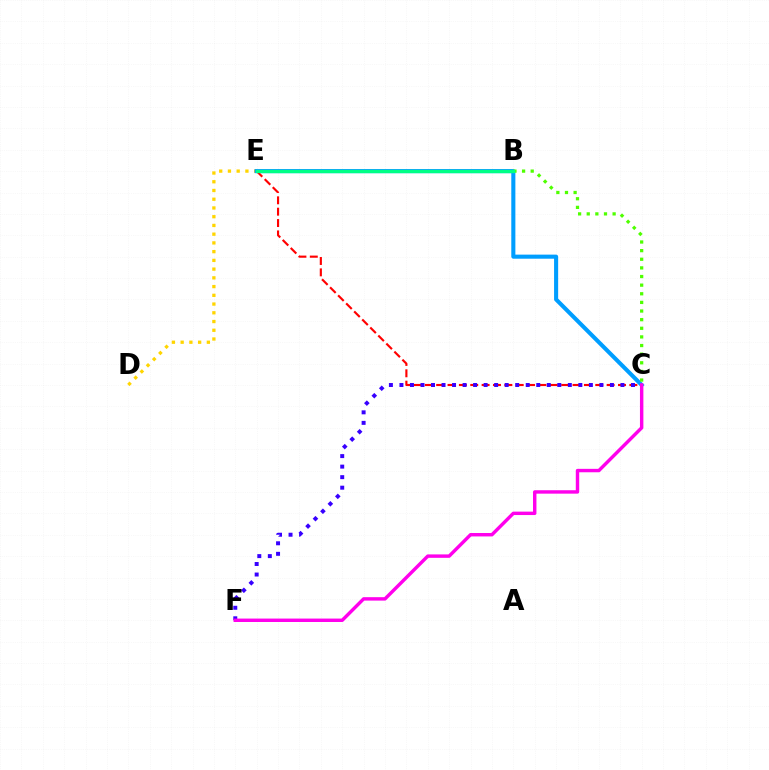{('D', 'E'): [{'color': '#ffd500', 'line_style': 'dotted', 'thickness': 2.37}], ('C', 'E'): [{'color': '#009eff', 'line_style': 'solid', 'thickness': 2.94}, {'color': '#ff0000', 'line_style': 'dashed', 'thickness': 1.54}], ('B', 'C'): [{'color': '#4fff00', 'line_style': 'dotted', 'thickness': 2.34}], ('C', 'F'): [{'color': '#3700ff', 'line_style': 'dotted', 'thickness': 2.86}, {'color': '#ff00ed', 'line_style': 'solid', 'thickness': 2.47}], ('B', 'E'): [{'color': '#00ff86', 'line_style': 'solid', 'thickness': 2.4}]}